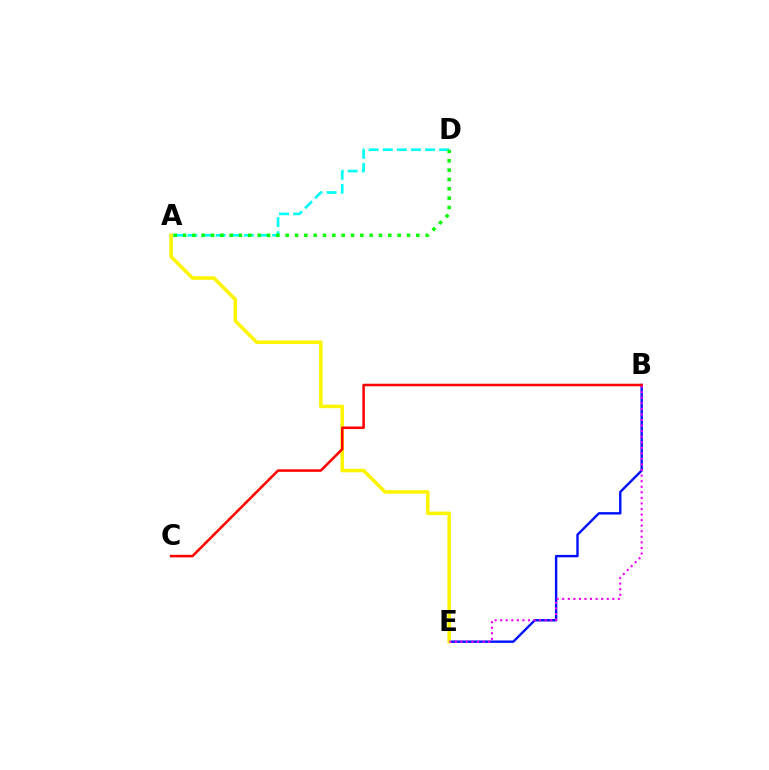{('A', 'D'): [{'color': '#00fff6', 'line_style': 'dashed', 'thickness': 1.92}, {'color': '#08ff00', 'line_style': 'dotted', 'thickness': 2.54}], ('B', 'E'): [{'color': '#0010ff', 'line_style': 'solid', 'thickness': 1.72}, {'color': '#ee00ff', 'line_style': 'dotted', 'thickness': 1.51}], ('A', 'E'): [{'color': '#fcf500', 'line_style': 'solid', 'thickness': 2.53}], ('B', 'C'): [{'color': '#ff0000', 'line_style': 'solid', 'thickness': 1.83}]}